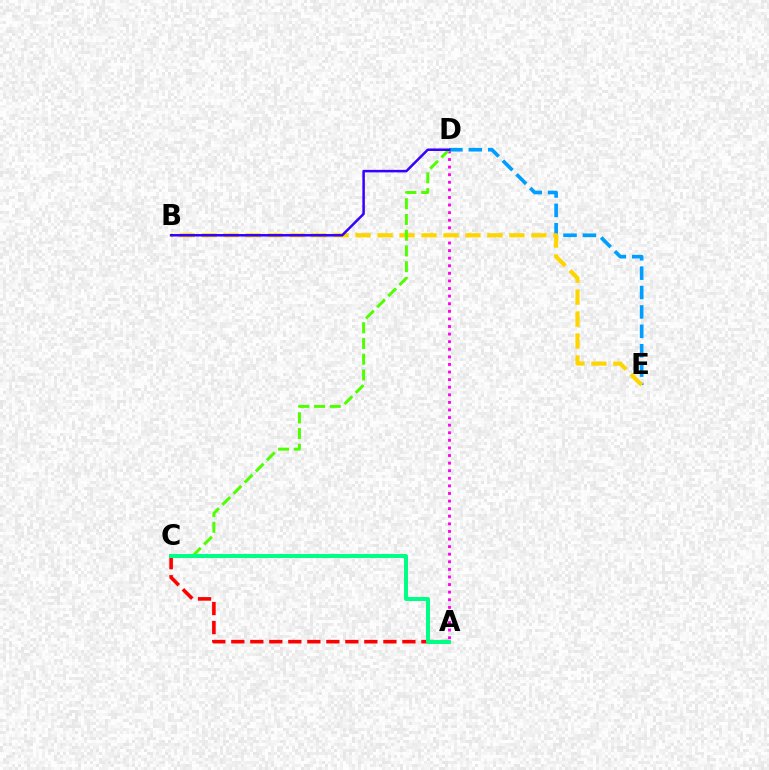{('A', 'C'): [{'color': '#ff0000', 'line_style': 'dashed', 'thickness': 2.58}, {'color': '#00ff86', 'line_style': 'solid', 'thickness': 2.86}], ('A', 'D'): [{'color': '#ff00ed', 'line_style': 'dotted', 'thickness': 2.06}], ('D', 'E'): [{'color': '#009eff', 'line_style': 'dashed', 'thickness': 2.64}], ('B', 'E'): [{'color': '#ffd500', 'line_style': 'dashed', 'thickness': 2.99}], ('C', 'D'): [{'color': '#4fff00', 'line_style': 'dashed', 'thickness': 2.14}], ('B', 'D'): [{'color': '#3700ff', 'line_style': 'solid', 'thickness': 1.81}]}